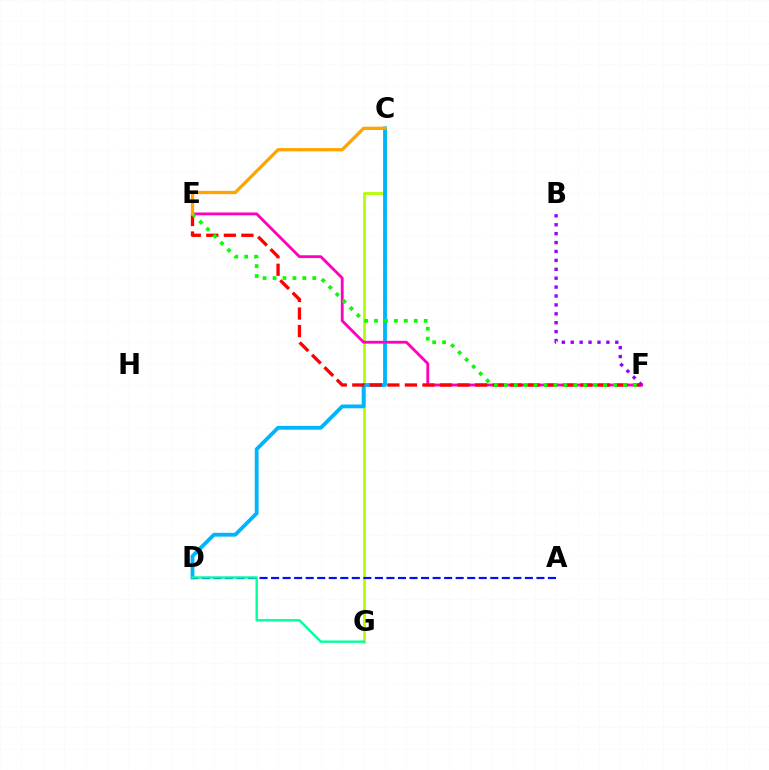{('C', 'G'): [{'color': '#b3ff00', 'line_style': 'solid', 'thickness': 2.04}], ('C', 'D'): [{'color': '#00b5ff', 'line_style': 'solid', 'thickness': 2.75}], ('E', 'F'): [{'color': '#ff00bd', 'line_style': 'solid', 'thickness': 2.03}, {'color': '#ff0000', 'line_style': 'dashed', 'thickness': 2.38}, {'color': '#08ff00', 'line_style': 'dotted', 'thickness': 2.7}], ('A', 'D'): [{'color': '#0010ff', 'line_style': 'dashed', 'thickness': 1.57}], ('B', 'F'): [{'color': '#9b00ff', 'line_style': 'dotted', 'thickness': 2.42}], ('C', 'E'): [{'color': '#ffa500', 'line_style': 'solid', 'thickness': 2.37}], ('D', 'G'): [{'color': '#00ff9d', 'line_style': 'solid', 'thickness': 1.72}]}